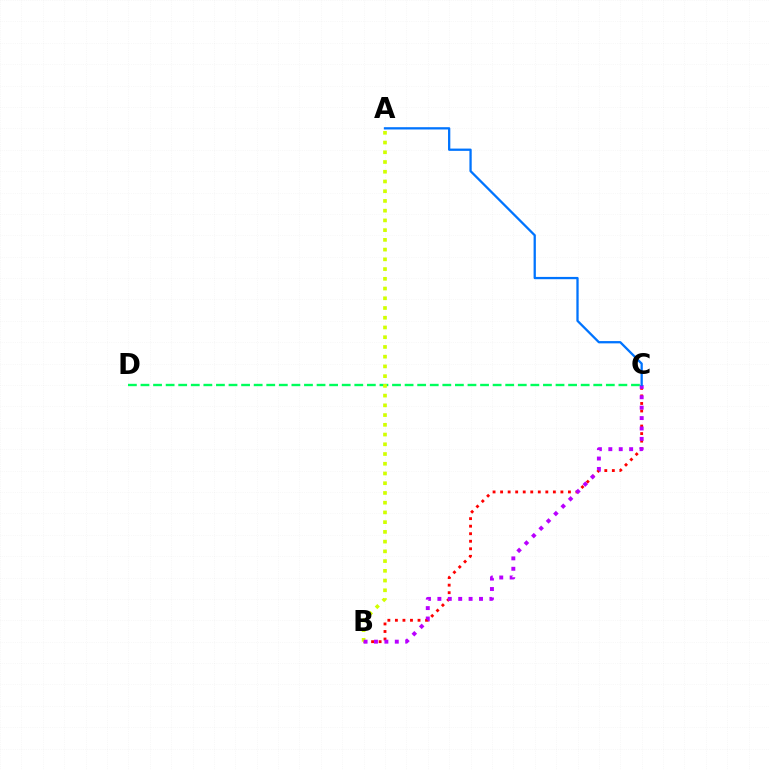{('B', 'C'): [{'color': '#ff0000', 'line_style': 'dotted', 'thickness': 2.05}, {'color': '#b900ff', 'line_style': 'dotted', 'thickness': 2.83}], ('C', 'D'): [{'color': '#00ff5c', 'line_style': 'dashed', 'thickness': 1.71}], ('A', 'B'): [{'color': '#d1ff00', 'line_style': 'dotted', 'thickness': 2.64}], ('A', 'C'): [{'color': '#0074ff', 'line_style': 'solid', 'thickness': 1.65}]}